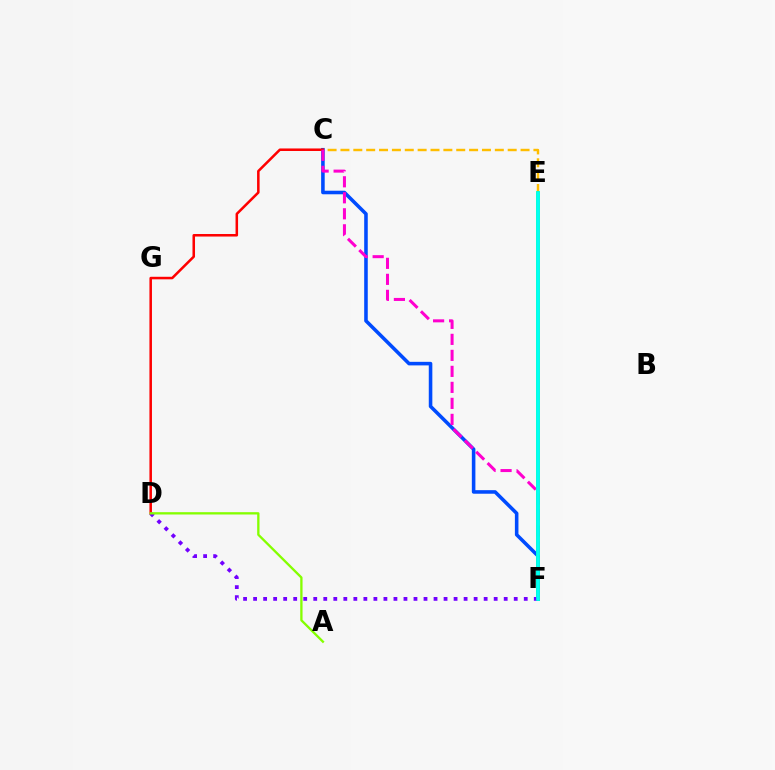{('C', 'F'): [{'color': '#004bff', 'line_style': 'solid', 'thickness': 2.57}, {'color': '#ff00cf', 'line_style': 'dashed', 'thickness': 2.17}], ('C', 'E'): [{'color': '#ffbd00', 'line_style': 'dashed', 'thickness': 1.75}], ('C', 'D'): [{'color': '#ff0000', 'line_style': 'solid', 'thickness': 1.82}], ('E', 'F'): [{'color': '#00ff39', 'line_style': 'solid', 'thickness': 2.57}, {'color': '#00fff6', 'line_style': 'solid', 'thickness': 2.62}], ('D', 'F'): [{'color': '#7200ff', 'line_style': 'dotted', 'thickness': 2.72}], ('A', 'D'): [{'color': '#84ff00', 'line_style': 'solid', 'thickness': 1.67}]}